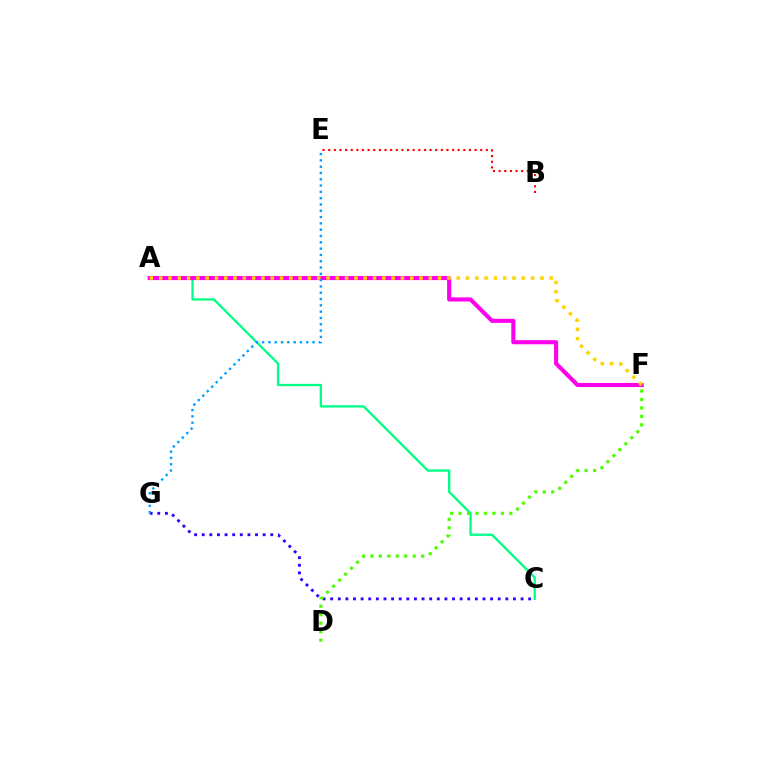{('A', 'C'): [{'color': '#00ff86', 'line_style': 'solid', 'thickness': 1.67}], ('A', 'F'): [{'color': '#ff00ed', 'line_style': 'solid', 'thickness': 2.95}, {'color': '#ffd500', 'line_style': 'dotted', 'thickness': 2.53}], ('C', 'G'): [{'color': '#3700ff', 'line_style': 'dotted', 'thickness': 2.07}], ('D', 'F'): [{'color': '#4fff00', 'line_style': 'dotted', 'thickness': 2.3}], ('B', 'E'): [{'color': '#ff0000', 'line_style': 'dotted', 'thickness': 1.53}], ('E', 'G'): [{'color': '#009eff', 'line_style': 'dotted', 'thickness': 1.71}]}